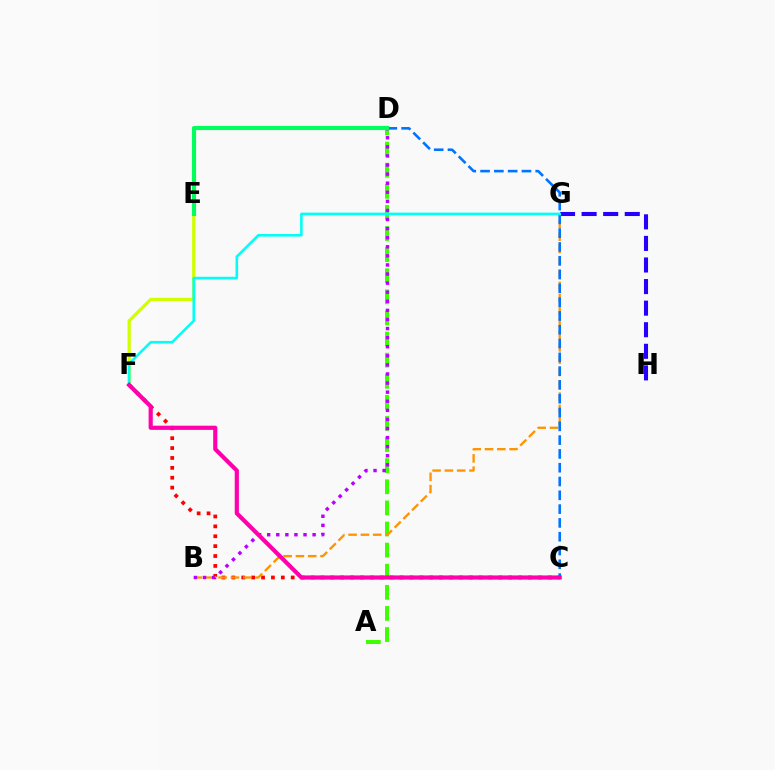{('E', 'F'): [{'color': '#d1ff00', 'line_style': 'solid', 'thickness': 2.35}], ('C', 'F'): [{'color': '#ff0000', 'line_style': 'dotted', 'thickness': 2.69}, {'color': '#ff00ac', 'line_style': 'solid', 'thickness': 2.99}], ('A', 'D'): [{'color': '#3dff00', 'line_style': 'dashed', 'thickness': 2.87}], ('B', 'G'): [{'color': '#ff9400', 'line_style': 'dashed', 'thickness': 1.67}], ('G', 'H'): [{'color': '#2500ff', 'line_style': 'dashed', 'thickness': 2.93}], ('C', 'D'): [{'color': '#0074ff', 'line_style': 'dashed', 'thickness': 1.87}], ('B', 'D'): [{'color': '#b900ff', 'line_style': 'dotted', 'thickness': 2.47}], ('F', 'G'): [{'color': '#00fff6', 'line_style': 'solid', 'thickness': 1.86}], ('D', 'E'): [{'color': '#00ff5c', 'line_style': 'solid', 'thickness': 2.99}]}